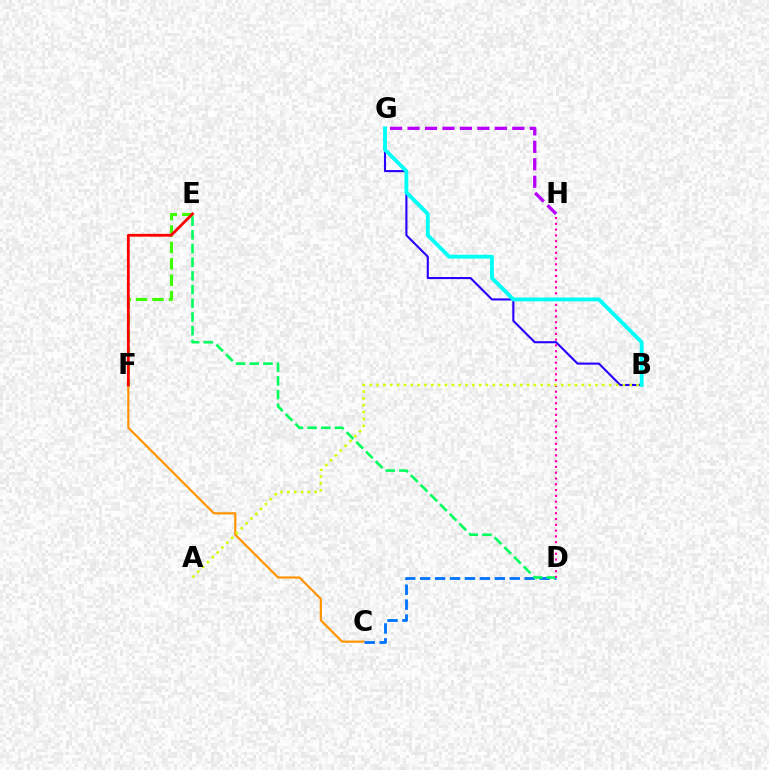{('C', 'F'): [{'color': '#ff9400', 'line_style': 'solid', 'thickness': 1.57}], ('C', 'D'): [{'color': '#0074ff', 'line_style': 'dashed', 'thickness': 2.03}], ('E', 'F'): [{'color': '#3dff00', 'line_style': 'dashed', 'thickness': 2.23}, {'color': '#ff0000', 'line_style': 'solid', 'thickness': 2.0}], ('B', 'G'): [{'color': '#2500ff', 'line_style': 'solid', 'thickness': 1.5}, {'color': '#00fff6', 'line_style': 'solid', 'thickness': 2.75}], ('D', 'E'): [{'color': '#00ff5c', 'line_style': 'dashed', 'thickness': 1.86}], ('D', 'H'): [{'color': '#ff00ac', 'line_style': 'dotted', 'thickness': 1.57}], ('G', 'H'): [{'color': '#b900ff', 'line_style': 'dashed', 'thickness': 2.37}], ('A', 'B'): [{'color': '#d1ff00', 'line_style': 'dotted', 'thickness': 1.86}]}